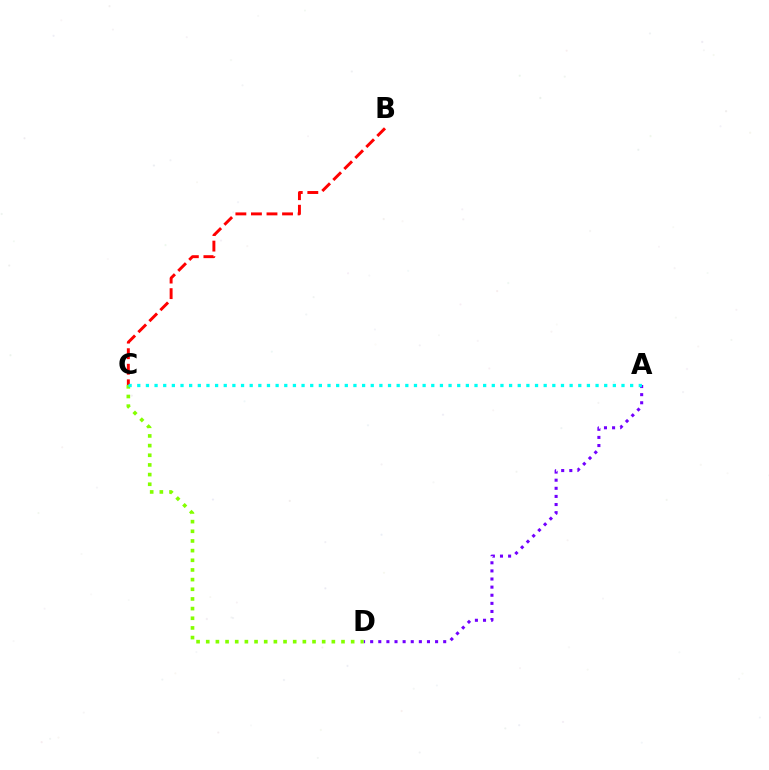{('B', 'C'): [{'color': '#ff0000', 'line_style': 'dashed', 'thickness': 2.11}], ('A', 'D'): [{'color': '#7200ff', 'line_style': 'dotted', 'thickness': 2.2}], ('C', 'D'): [{'color': '#84ff00', 'line_style': 'dotted', 'thickness': 2.63}], ('A', 'C'): [{'color': '#00fff6', 'line_style': 'dotted', 'thickness': 2.35}]}